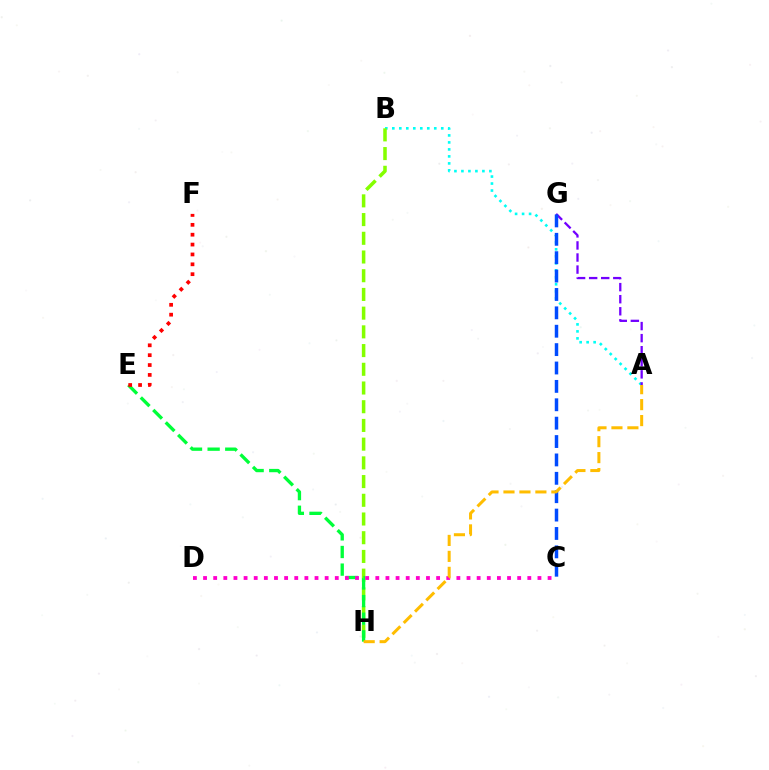{('A', 'B'): [{'color': '#00fff6', 'line_style': 'dotted', 'thickness': 1.9}], ('B', 'H'): [{'color': '#84ff00', 'line_style': 'dashed', 'thickness': 2.54}], ('E', 'H'): [{'color': '#00ff39', 'line_style': 'dashed', 'thickness': 2.39}], ('A', 'G'): [{'color': '#7200ff', 'line_style': 'dashed', 'thickness': 1.64}], ('C', 'D'): [{'color': '#ff00cf', 'line_style': 'dotted', 'thickness': 2.75}], ('E', 'F'): [{'color': '#ff0000', 'line_style': 'dotted', 'thickness': 2.68}], ('C', 'G'): [{'color': '#004bff', 'line_style': 'dashed', 'thickness': 2.5}], ('A', 'H'): [{'color': '#ffbd00', 'line_style': 'dashed', 'thickness': 2.17}]}